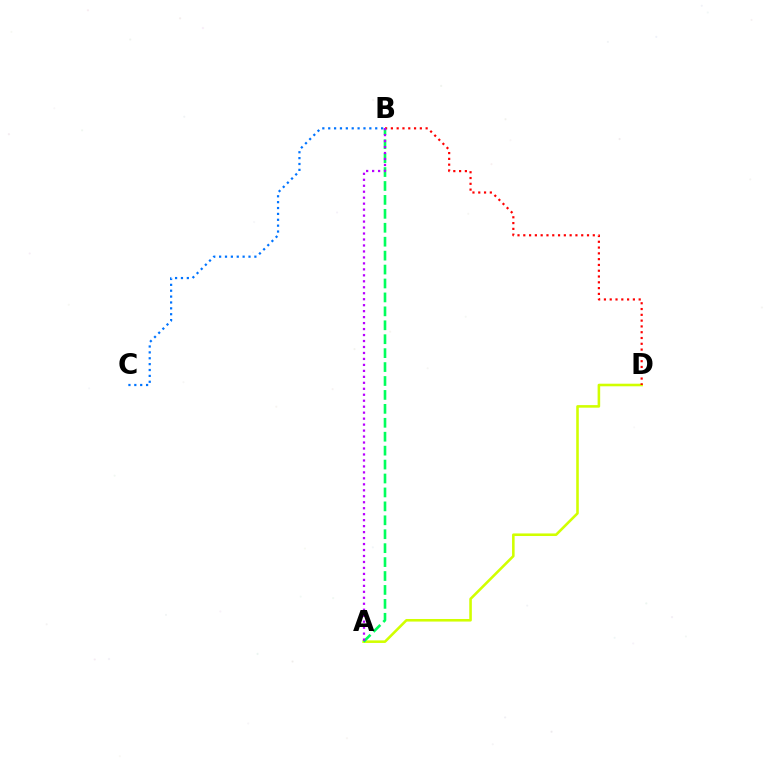{('A', 'D'): [{'color': '#d1ff00', 'line_style': 'solid', 'thickness': 1.86}], ('B', 'D'): [{'color': '#ff0000', 'line_style': 'dotted', 'thickness': 1.57}], ('A', 'B'): [{'color': '#00ff5c', 'line_style': 'dashed', 'thickness': 1.89}, {'color': '#b900ff', 'line_style': 'dotted', 'thickness': 1.62}], ('B', 'C'): [{'color': '#0074ff', 'line_style': 'dotted', 'thickness': 1.6}]}